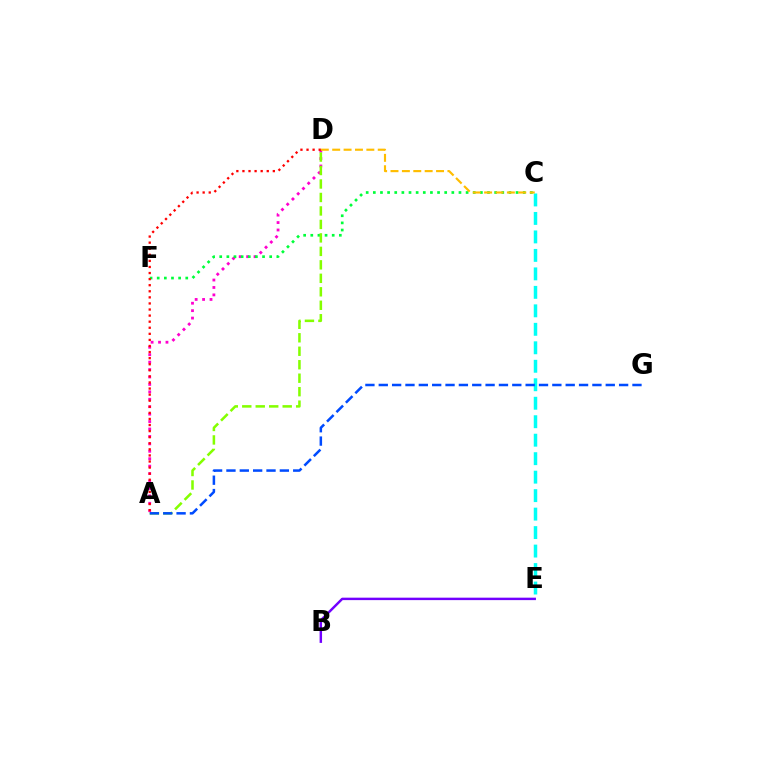{('B', 'E'): [{'color': '#7200ff', 'line_style': 'solid', 'thickness': 1.76}], ('C', 'E'): [{'color': '#00fff6', 'line_style': 'dashed', 'thickness': 2.51}], ('A', 'D'): [{'color': '#ff00cf', 'line_style': 'dotted', 'thickness': 2.02}, {'color': '#84ff00', 'line_style': 'dashed', 'thickness': 1.83}, {'color': '#ff0000', 'line_style': 'dotted', 'thickness': 1.65}], ('C', 'F'): [{'color': '#00ff39', 'line_style': 'dotted', 'thickness': 1.94}], ('C', 'D'): [{'color': '#ffbd00', 'line_style': 'dashed', 'thickness': 1.55}], ('A', 'G'): [{'color': '#004bff', 'line_style': 'dashed', 'thickness': 1.81}]}